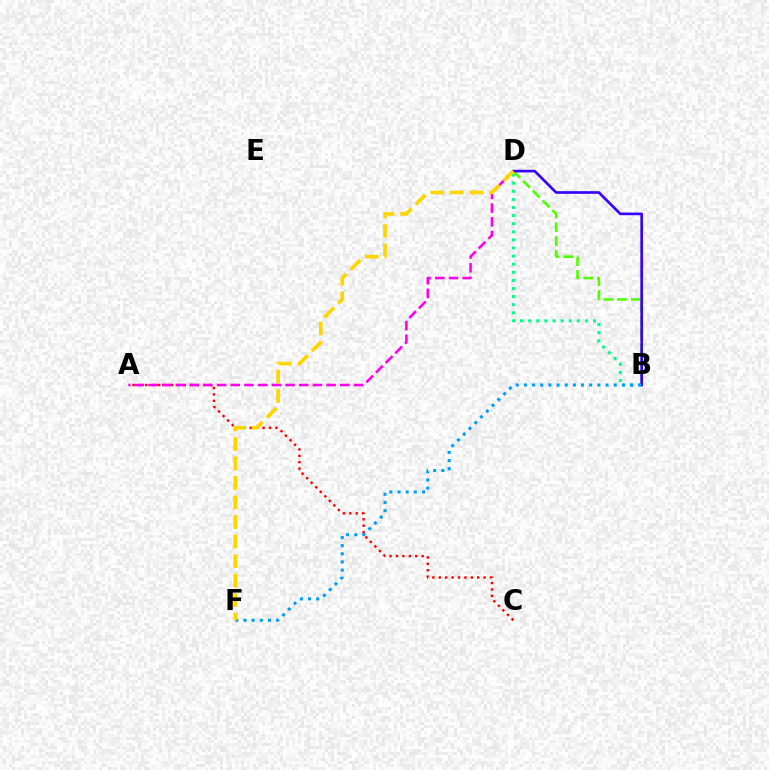{('B', 'D'): [{'color': '#00ff86', 'line_style': 'dotted', 'thickness': 2.2}, {'color': '#4fff00', 'line_style': 'dashed', 'thickness': 1.88}, {'color': '#3700ff', 'line_style': 'solid', 'thickness': 1.91}], ('A', 'C'): [{'color': '#ff0000', 'line_style': 'dotted', 'thickness': 1.74}], ('A', 'D'): [{'color': '#ff00ed', 'line_style': 'dashed', 'thickness': 1.86}], ('B', 'F'): [{'color': '#009eff', 'line_style': 'dotted', 'thickness': 2.22}], ('D', 'F'): [{'color': '#ffd500', 'line_style': 'dashed', 'thickness': 2.65}]}